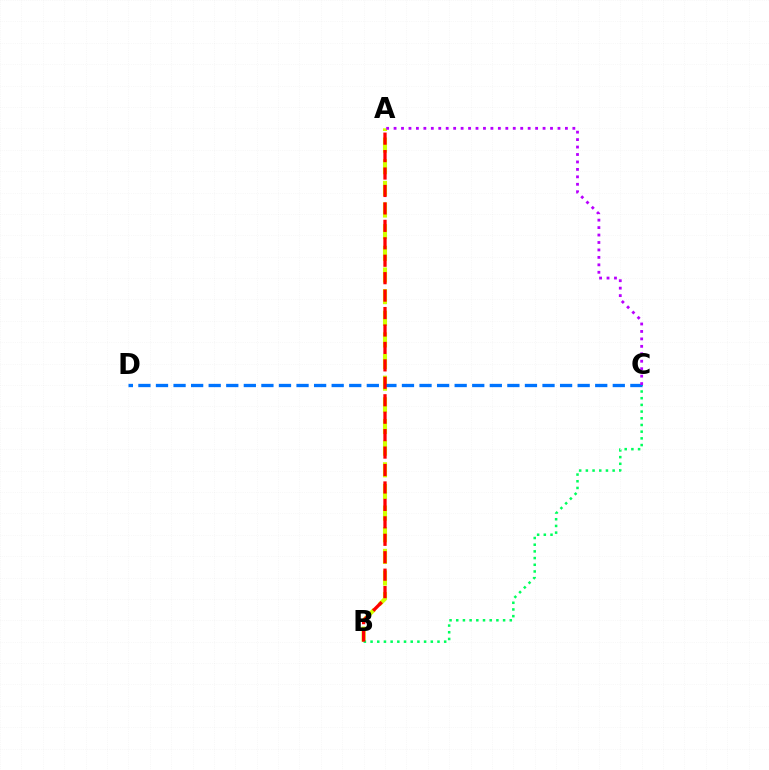{('A', 'B'): [{'color': '#d1ff00', 'line_style': 'dashed', 'thickness': 2.94}, {'color': '#ff0000', 'line_style': 'dashed', 'thickness': 2.37}], ('B', 'C'): [{'color': '#00ff5c', 'line_style': 'dotted', 'thickness': 1.82}], ('C', 'D'): [{'color': '#0074ff', 'line_style': 'dashed', 'thickness': 2.39}], ('A', 'C'): [{'color': '#b900ff', 'line_style': 'dotted', 'thickness': 2.02}]}